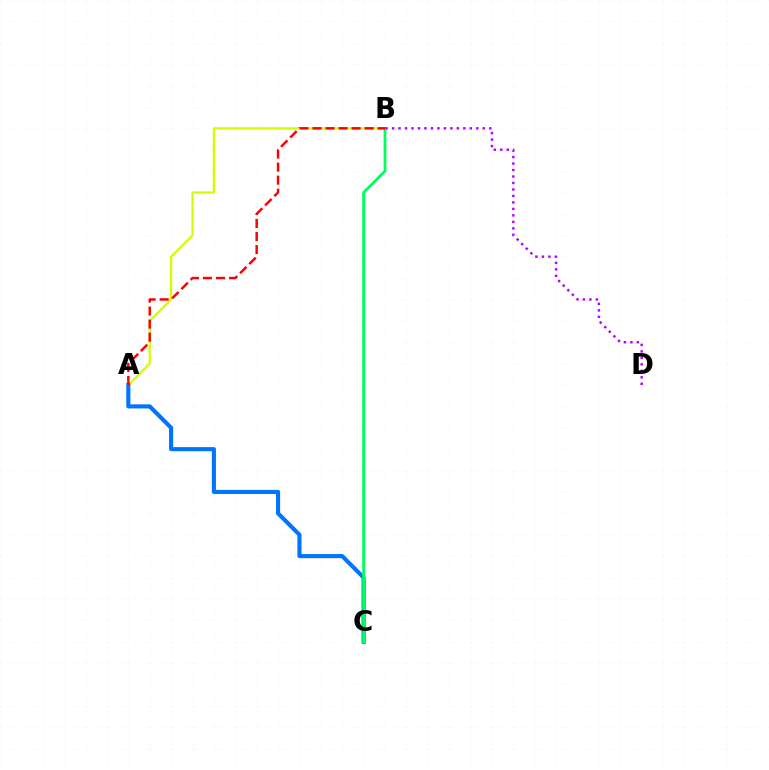{('A', 'B'): [{'color': '#d1ff00', 'line_style': 'solid', 'thickness': 1.62}, {'color': '#ff0000', 'line_style': 'dashed', 'thickness': 1.77}], ('A', 'C'): [{'color': '#0074ff', 'line_style': 'solid', 'thickness': 2.95}], ('B', 'C'): [{'color': '#00ff5c', 'line_style': 'solid', 'thickness': 2.02}], ('B', 'D'): [{'color': '#b900ff', 'line_style': 'dotted', 'thickness': 1.76}]}